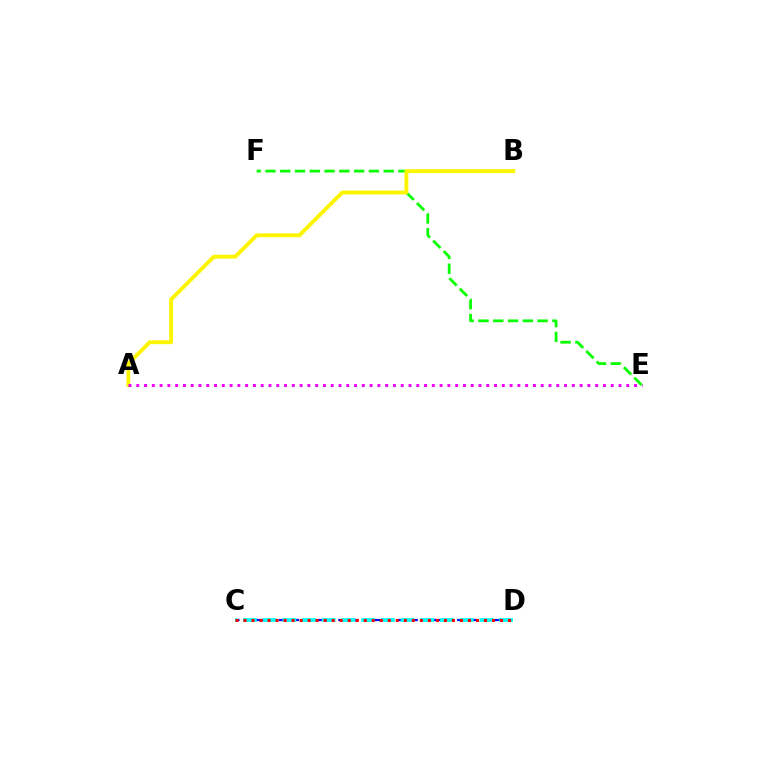{('E', 'F'): [{'color': '#08ff00', 'line_style': 'dashed', 'thickness': 2.01}], ('A', 'B'): [{'color': '#fcf500', 'line_style': 'solid', 'thickness': 2.8}], ('C', 'D'): [{'color': '#0010ff', 'line_style': 'dashed', 'thickness': 1.62}, {'color': '#00fff6', 'line_style': 'dashed', 'thickness': 2.68}, {'color': '#ff0000', 'line_style': 'dotted', 'thickness': 2.18}], ('A', 'E'): [{'color': '#ee00ff', 'line_style': 'dotted', 'thickness': 2.11}]}